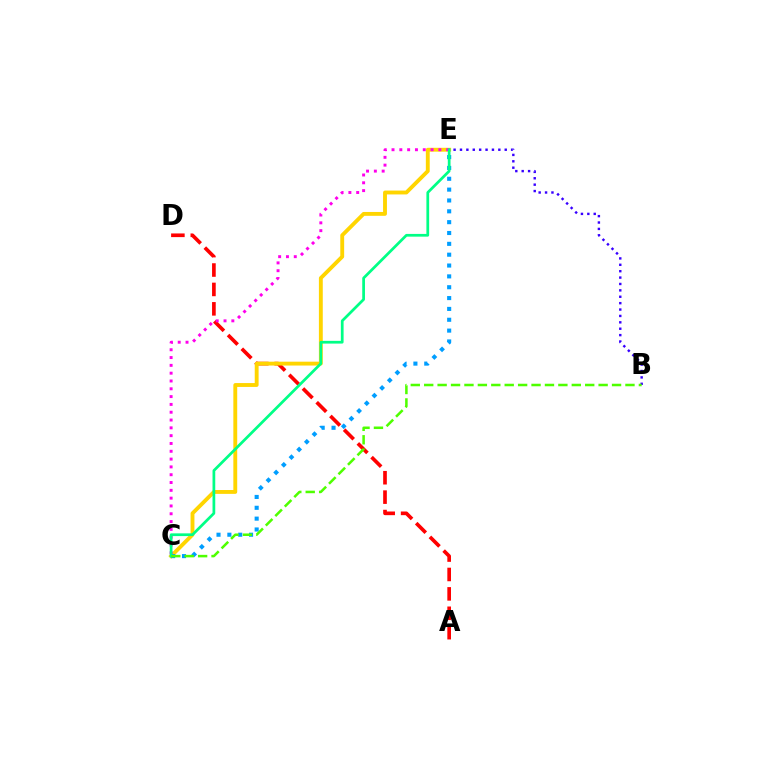{('A', 'D'): [{'color': '#ff0000', 'line_style': 'dashed', 'thickness': 2.64}], ('C', 'E'): [{'color': '#ffd500', 'line_style': 'solid', 'thickness': 2.78}, {'color': '#ff00ed', 'line_style': 'dotted', 'thickness': 2.12}, {'color': '#009eff', 'line_style': 'dotted', 'thickness': 2.95}, {'color': '#00ff86', 'line_style': 'solid', 'thickness': 1.97}], ('B', 'E'): [{'color': '#3700ff', 'line_style': 'dotted', 'thickness': 1.74}], ('B', 'C'): [{'color': '#4fff00', 'line_style': 'dashed', 'thickness': 1.82}]}